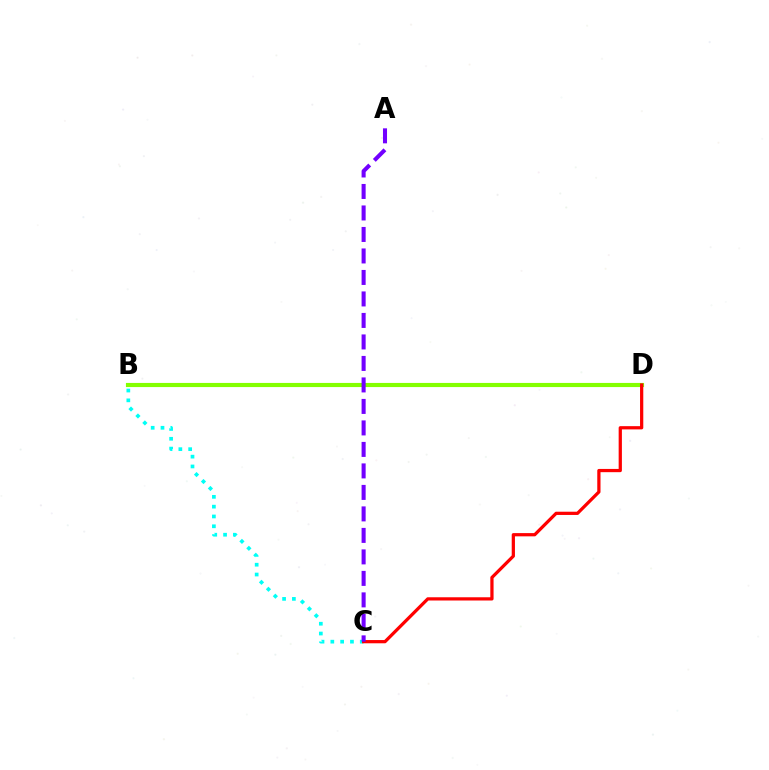{('B', 'C'): [{'color': '#00fff6', 'line_style': 'dotted', 'thickness': 2.67}], ('B', 'D'): [{'color': '#84ff00', 'line_style': 'solid', 'thickness': 2.98}], ('C', 'D'): [{'color': '#ff0000', 'line_style': 'solid', 'thickness': 2.33}], ('A', 'C'): [{'color': '#7200ff', 'line_style': 'dashed', 'thickness': 2.92}]}